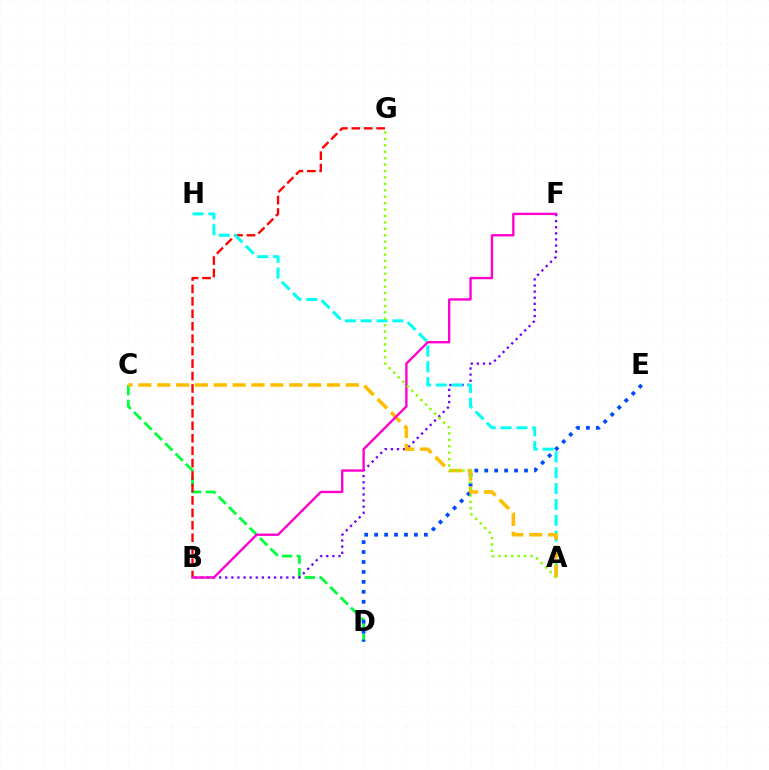{('C', 'D'): [{'color': '#00ff39', 'line_style': 'dashed', 'thickness': 1.99}], ('B', 'F'): [{'color': '#7200ff', 'line_style': 'dotted', 'thickness': 1.66}, {'color': '#ff00cf', 'line_style': 'solid', 'thickness': 1.7}], ('D', 'E'): [{'color': '#004bff', 'line_style': 'dotted', 'thickness': 2.7}], ('B', 'G'): [{'color': '#ff0000', 'line_style': 'dashed', 'thickness': 1.69}], ('A', 'H'): [{'color': '#00fff6', 'line_style': 'dashed', 'thickness': 2.15}], ('A', 'C'): [{'color': '#ffbd00', 'line_style': 'dashed', 'thickness': 2.56}], ('A', 'G'): [{'color': '#84ff00', 'line_style': 'dotted', 'thickness': 1.74}]}